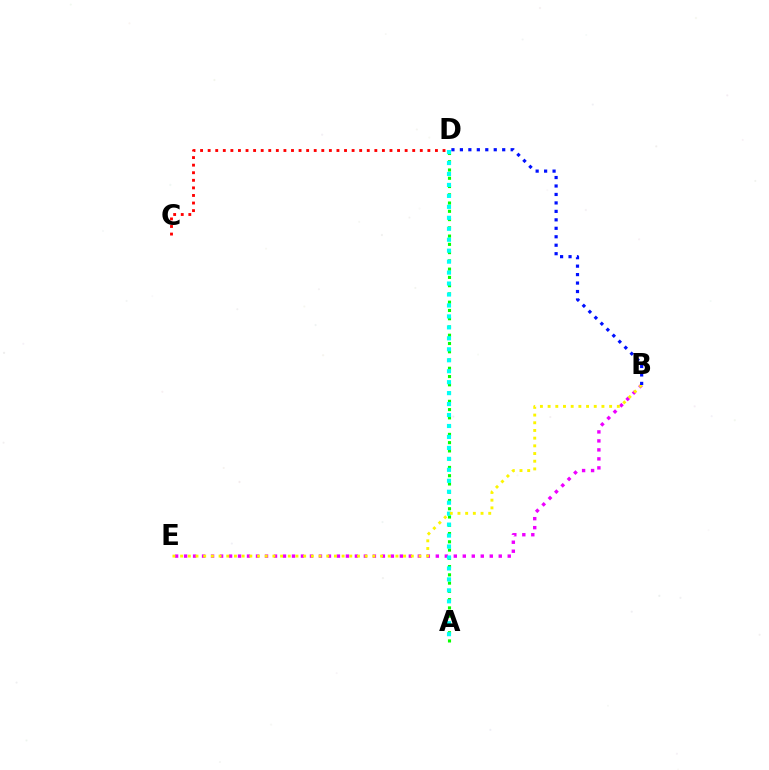{('A', 'D'): [{'color': '#08ff00', 'line_style': 'dotted', 'thickness': 2.24}, {'color': '#00fff6', 'line_style': 'dotted', 'thickness': 2.98}], ('B', 'E'): [{'color': '#ee00ff', 'line_style': 'dotted', 'thickness': 2.44}, {'color': '#fcf500', 'line_style': 'dotted', 'thickness': 2.09}], ('C', 'D'): [{'color': '#ff0000', 'line_style': 'dotted', 'thickness': 2.06}], ('B', 'D'): [{'color': '#0010ff', 'line_style': 'dotted', 'thickness': 2.3}]}